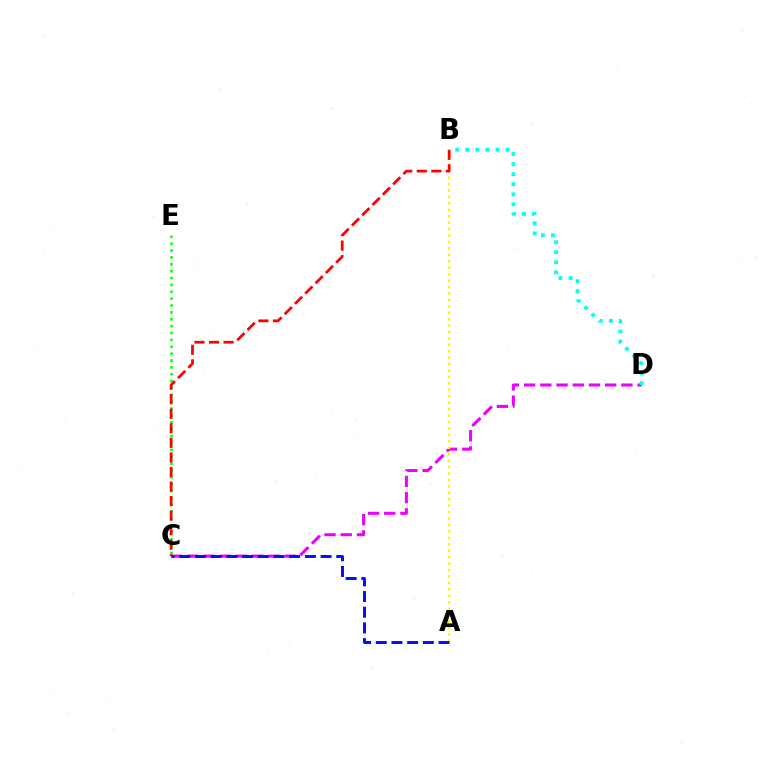{('C', 'D'): [{'color': '#ee00ff', 'line_style': 'dashed', 'thickness': 2.2}], ('C', 'E'): [{'color': '#08ff00', 'line_style': 'dotted', 'thickness': 1.87}], ('A', 'B'): [{'color': '#fcf500', 'line_style': 'dotted', 'thickness': 1.75}], ('A', 'C'): [{'color': '#0010ff', 'line_style': 'dashed', 'thickness': 2.13}], ('B', 'C'): [{'color': '#ff0000', 'line_style': 'dashed', 'thickness': 1.98}], ('B', 'D'): [{'color': '#00fff6', 'line_style': 'dotted', 'thickness': 2.74}]}